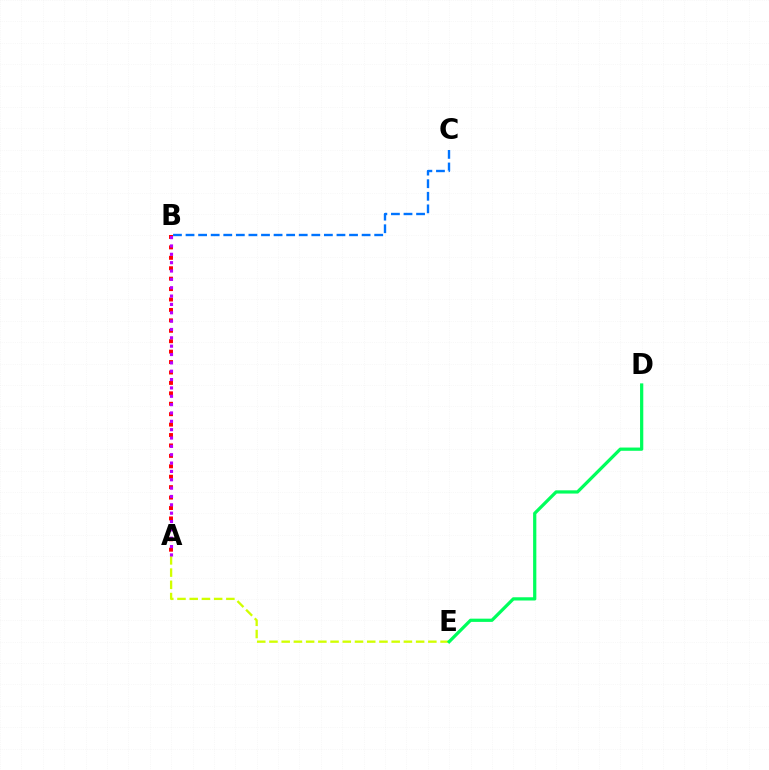{('A', 'B'): [{'color': '#ff0000', 'line_style': 'dotted', 'thickness': 2.83}, {'color': '#b900ff', 'line_style': 'dotted', 'thickness': 2.27}], ('A', 'E'): [{'color': '#d1ff00', 'line_style': 'dashed', 'thickness': 1.66}], ('D', 'E'): [{'color': '#00ff5c', 'line_style': 'solid', 'thickness': 2.33}], ('B', 'C'): [{'color': '#0074ff', 'line_style': 'dashed', 'thickness': 1.71}]}